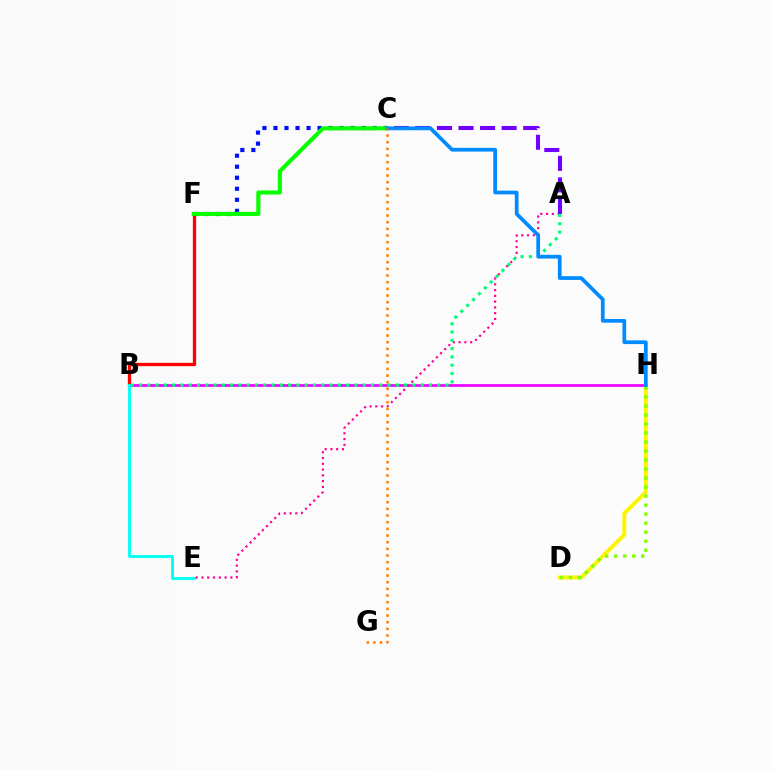{('B', 'F'): [{'color': '#ff0000', 'line_style': 'solid', 'thickness': 2.37}], ('B', 'H'): [{'color': '#ee00ff', 'line_style': 'solid', 'thickness': 1.95}], ('B', 'E'): [{'color': '#00fff6', 'line_style': 'solid', 'thickness': 2.07}], ('D', 'H'): [{'color': '#fcf500', 'line_style': 'solid', 'thickness': 2.84}, {'color': '#84ff00', 'line_style': 'dotted', 'thickness': 2.45}], ('A', 'E'): [{'color': '#ff0094', 'line_style': 'dotted', 'thickness': 1.57}], ('A', 'C'): [{'color': '#7200ff', 'line_style': 'dashed', 'thickness': 2.93}], ('A', 'B'): [{'color': '#00ff74', 'line_style': 'dotted', 'thickness': 2.25}], ('C', 'F'): [{'color': '#0010ff', 'line_style': 'dotted', 'thickness': 3.0}, {'color': '#08ff00', 'line_style': 'solid', 'thickness': 2.96}], ('C', 'H'): [{'color': '#008cff', 'line_style': 'solid', 'thickness': 2.69}], ('C', 'G'): [{'color': '#ff7c00', 'line_style': 'dotted', 'thickness': 1.81}]}